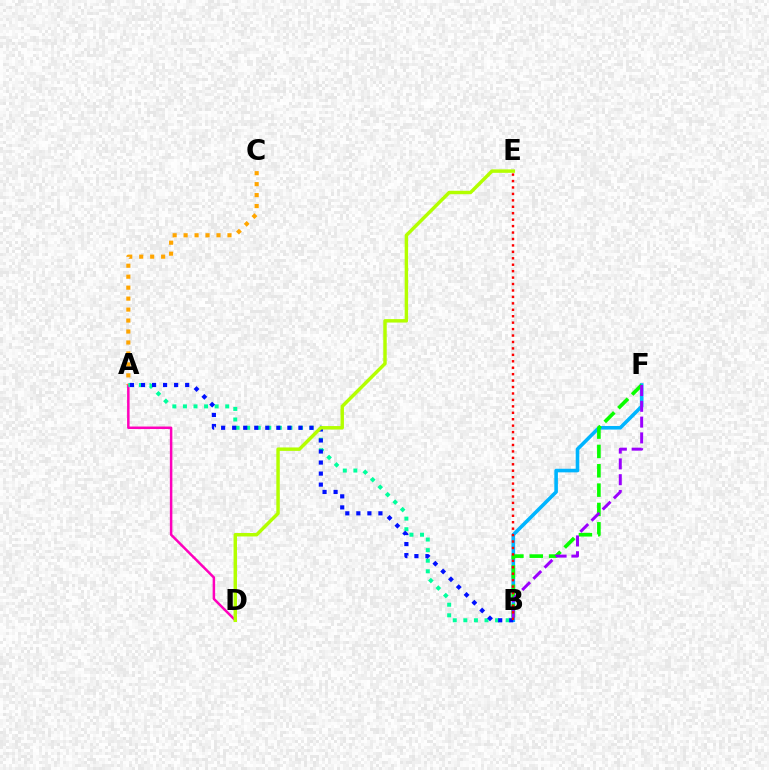{('A', 'D'): [{'color': '#ff00bd', 'line_style': 'solid', 'thickness': 1.8}], ('B', 'F'): [{'color': '#00b5ff', 'line_style': 'solid', 'thickness': 2.58}, {'color': '#08ff00', 'line_style': 'dashed', 'thickness': 2.63}, {'color': '#9b00ff', 'line_style': 'dashed', 'thickness': 2.15}], ('A', 'C'): [{'color': '#ffa500', 'line_style': 'dotted', 'thickness': 2.98}], ('A', 'B'): [{'color': '#00ff9d', 'line_style': 'dotted', 'thickness': 2.87}, {'color': '#0010ff', 'line_style': 'dotted', 'thickness': 3.0}], ('B', 'E'): [{'color': '#ff0000', 'line_style': 'dotted', 'thickness': 1.75}], ('D', 'E'): [{'color': '#b3ff00', 'line_style': 'solid', 'thickness': 2.48}]}